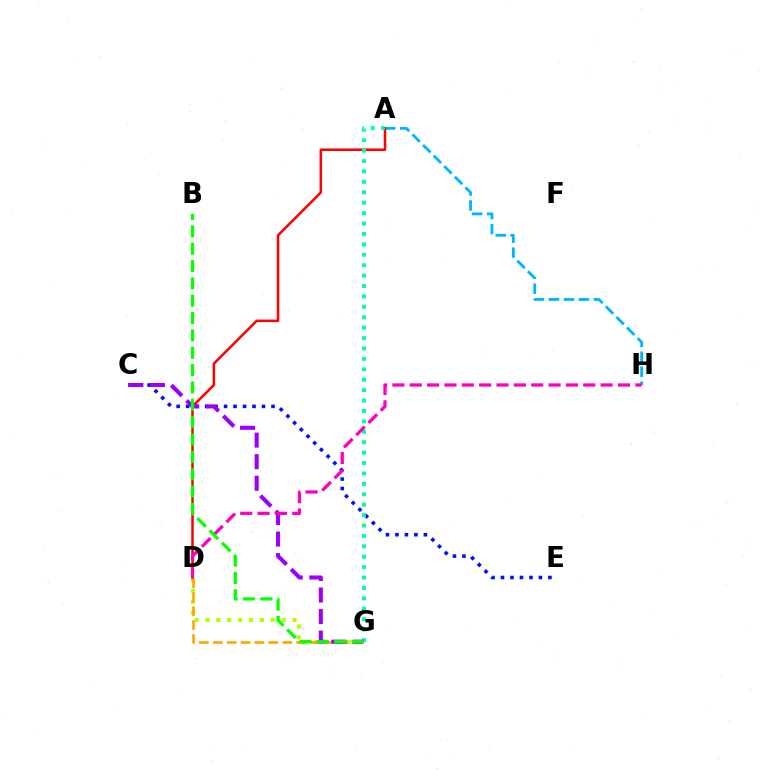{('A', 'H'): [{'color': '#00b5ff', 'line_style': 'dashed', 'thickness': 2.04}], ('C', 'E'): [{'color': '#0010ff', 'line_style': 'dotted', 'thickness': 2.58}], ('D', 'G'): [{'color': '#b3ff00', 'line_style': 'dotted', 'thickness': 2.96}, {'color': '#ffa500', 'line_style': 'dashed', 'thickness': 1.89}], ('A', 'D'): [{'color': '#ff0000', 'line_style': 'solid', 'thickness': 1.82}], ('A', 'G'): [{'color': '#00ff9d', 'line_style': 'dotted', 'thickness': 2.83}], ('C', 'G'): [{'color': '#9b00ff', 'line_style': 'dashed', 'thickness': 2.93}], ('D', 'H'): [{'color': '#ff00bd', 'line_style': 'dashed', 'thickness': 2.36}], ('B', 'G'): [{'color': '#08ff00', 'line_style': 'dashed', 'thickness': 2.36}]}